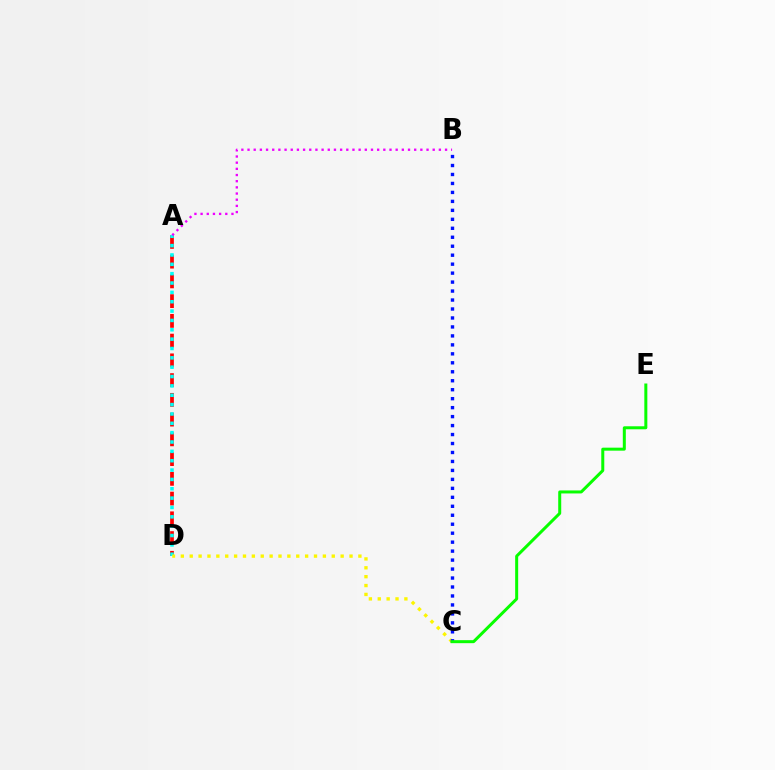{('A', 'D'): [{'color': '#ff0000', 'line_style': 'dashed', 'thickness': 2.68}, {'color': '#00fff6', 'line_style': 'dotted', 'thickness': 2.54}], ('C', 'D'): [{'color': '#fcf500', 'line_style': 'dotted', 'thickness': 2.41}], ('B', 'C'): [{'color': '#0010ff', 'line_style': 'dotted', 'thickness': 2.44}], ('C', 'E'): [{'color': '#08ff00', 'line_style': 'solid', 'thickness': 2.16}], ('A', 'B'): [{'color': '#ee00ff', 'line_style': 'dotted', 'thickness': 1.68}]}